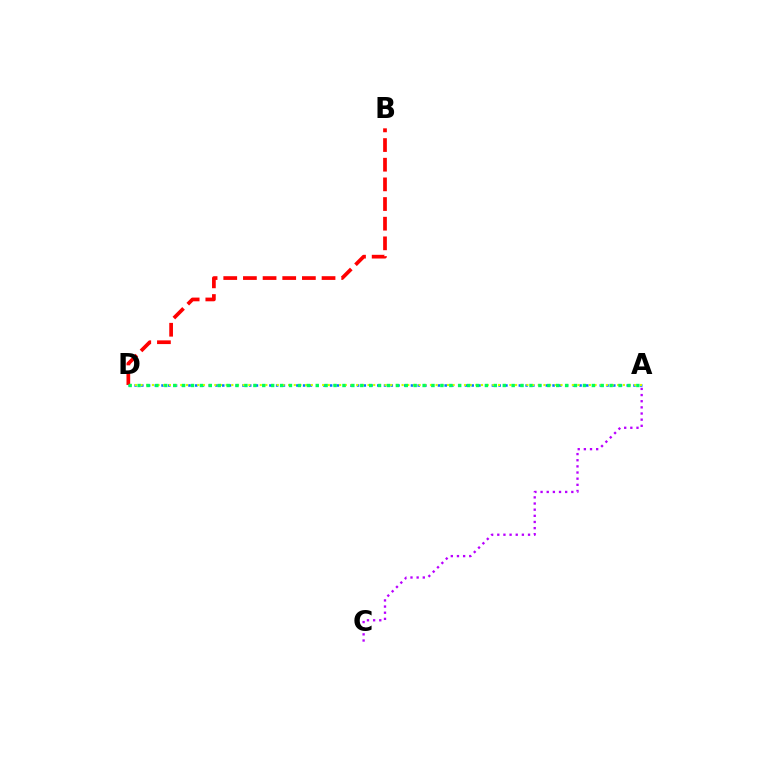{('A', 'C'): [{'color': '#b900ff', 'line_style': 'dotted', 'thickness': 1.67}], ('A', 'D'): [{'color': '#0074ff', 'line_style': 'dotted', 'thickness': 1.83}, {'color': '#d1ff00', 'line_style': 'dotted', 'thickness': 1.54}, {'color': '#00ff5c', 'line_style': 'dotted', 'thickness': 2.42}], ('B', 'D'): [{'color': '#ff0000', 'line_style': 'dashed', 'thickness': 2.67}]}